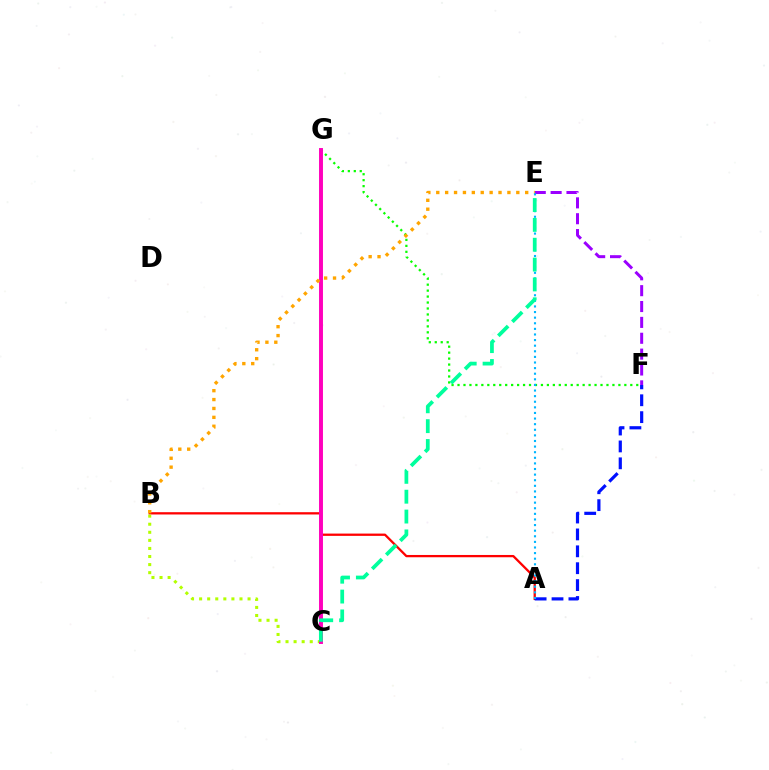{('A', 'B'): [{'color': '#ff0000', 'line_style': 'solid', 'thickness': 1.65}], ('F', 'G'): [{'color': '#08ff00', 'line_style': 'dotted', 'thickness': 1.62}], ('A', 'F'): [{'color': '#0010ff', 'line_style': 'dashed', 'thickness': 2.29}], ('B', 'C'): [{'color': '#b3ff00', 'line_style': 'dotted', 'thickness': 2.19}], ('E', 'F'): [{'color': '#9b00ff', 'line_style': 'dashed', 'thickness': 2.16}], ('C', 'G'): [{'color': '#ff00bd', 'line_style': 'solid', 'thickness': 2.83}], ('B', 'E'): [{'color': '#ffa500', 'line_style': 'dotted', 'thickness': 2.42}], ('A', 'E'): [{'color': '#00b5ff', 'line_style': 'dotted', 'thickness': 1.52}], ('C', 'E'): [{'color': '#00ff9d', 'line_style': 'dashed', 'thickness': 2.7}]}